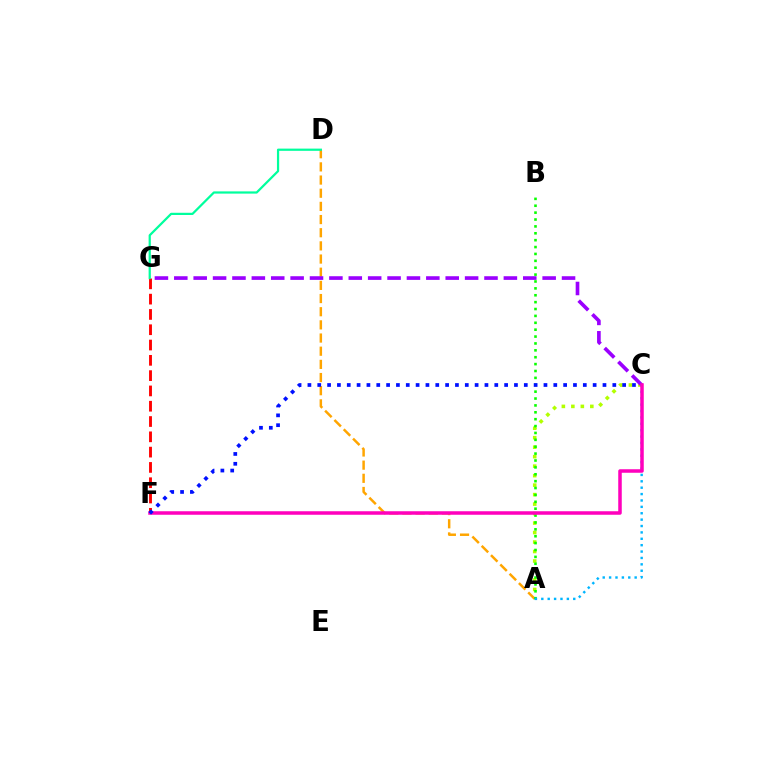{('A', 'C'): [{'color': '#b3ff00', 'line_style': 'dotted', 'thickness': 2.58}, {'color': '#00b5ff', 'line_style': 'dotted', 'thickness': 1.74}], ('F', 'G'): [{'color': '#ff0000', 'line_style': 'dashed', 'thickness': 2.08}], ('A', 'D'): [{'color': '#ffa500', 'line_style': 'dashed', 'thickness': 1.79}], ('D', 'G'): [{'color': '#00ff9d', 'line_style': 'solid', 'thickness': 1.6}], ('A', 'B'): [{'color': '#08ff00', 'line_style': 'dotted', 'thickness': 1.87}], ('C', 'G'): [{'color': '#9b00ff', 'line_style': 'dashed', 'thickness': 2.63}], ('C', 'F'): [{'color': '#ff00bd', 'line_style': 'solid', 'thickness': 2.53}, {'color': '#0010ff', 'line_style': 'dotted', 'thickness': 2.67}]}